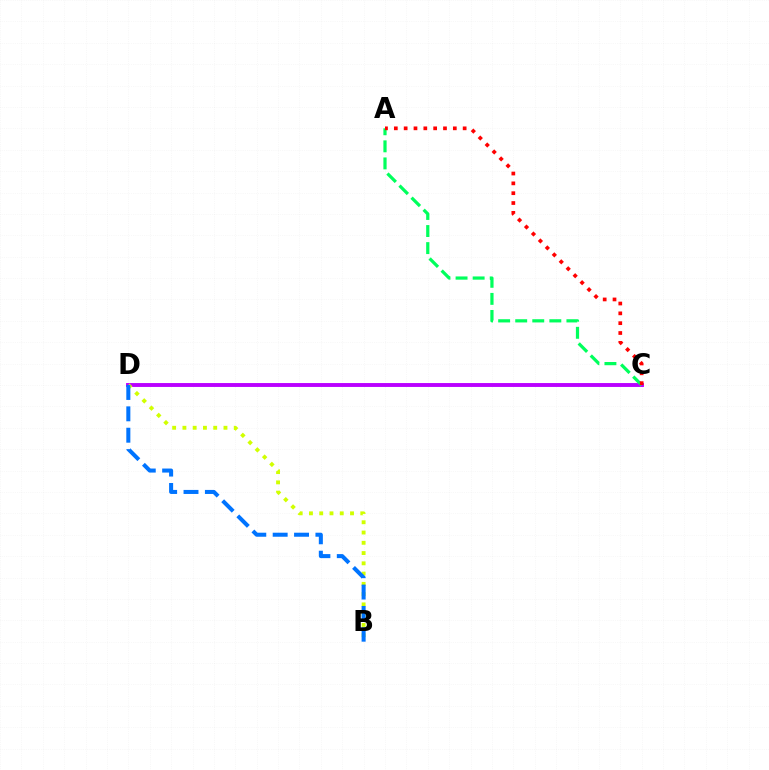{('C', 'D'): [{'color': '#b900ff', 'line_style': 'solid', 'thickness': 2.8}], ('B', 'D'): [{'color': '#d1ff00', 'line_style': 'dotted', 'thickness': 2.79}, {'color': '#0074ff', 'line_style': 'dashed', 'thickness': 2.9}], ('A', 'C'): [{'color': '#00ff5c', 'line_style': 'dashed', 'thickness': 2.32}, {'color': '#ff0000', 'line_style': 'dotted', 'thickness': 2.67}]}